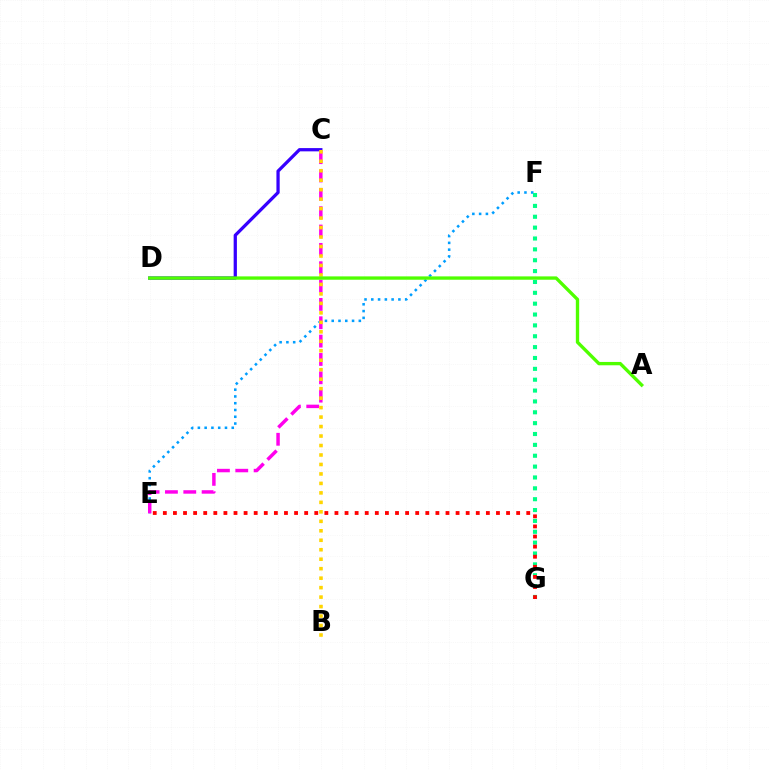{('E', 'F'): [{'color': '#009eff', 'line_style': 'dotted', 'thickness': 1.84}], ('C', 'E'): [{'color': '#ff00ed', 'line_style': 'dashed', 'thickness': 2.49}], ('C', 'D'): [{'color': '#3700ff', 'line_style': 'solid', 'thickness': 2.35}], ('F', 'G'): [{'color': '#00ff86', 'line_style': 'dotted', 'thickness': 2.95}], ('E', 'G'): [{'color': '#ff0000', 'line_style': 'dotted', 'thickness': 2.74}], ('B', 'C'): [{'color': '#ffd500', 'line_style': 'dotted', 'thickness': 2.57}], ('A', 'D'): [{'color': '#4fff00', 'line_style': 'solid', 'thickness': 2.41}]}